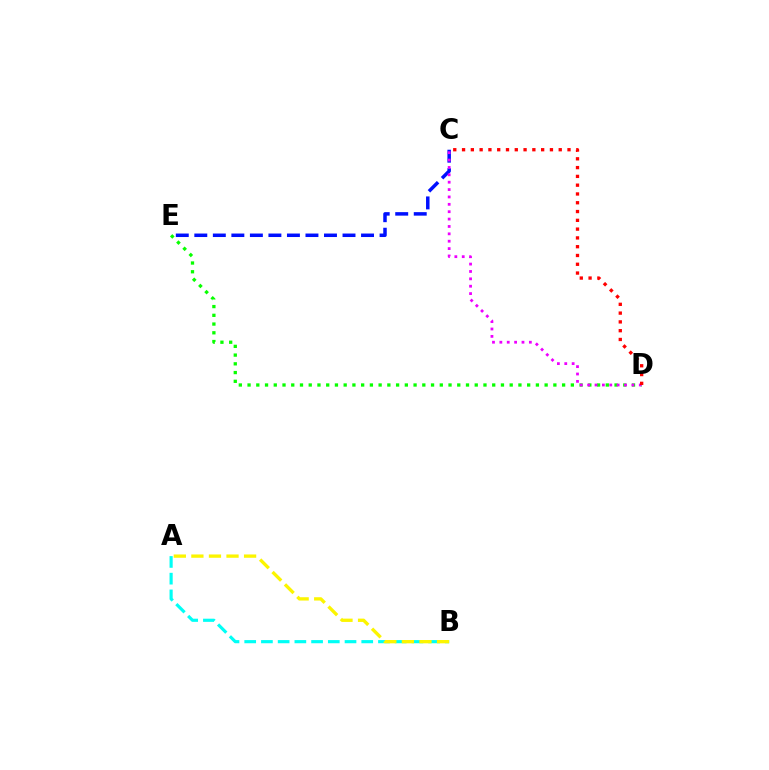{('C', 'E'): [{'color': '#0010ff', 'line_style': 'dashed', 'thickness': 2.52}], ('D', 'E'): [{'color': '#08ff00', 'line_style': 'dotted', 'thickness': 2.37}], ('C', 'D'): [{'color': '#ee00ff', 'line_style': 'dotted', 'thickness': 2.0}, {'color': '#ff0000', 'line_style': 'dotted', 'thickness': 2.39}], ('A', 'B'): [{'color': '#00fff6', 'line_style': 'dashed', 'thickness': 2.27}, {'color': '#fcf500', 'line_style': 'dashed', 'thickness': 2.39}]}